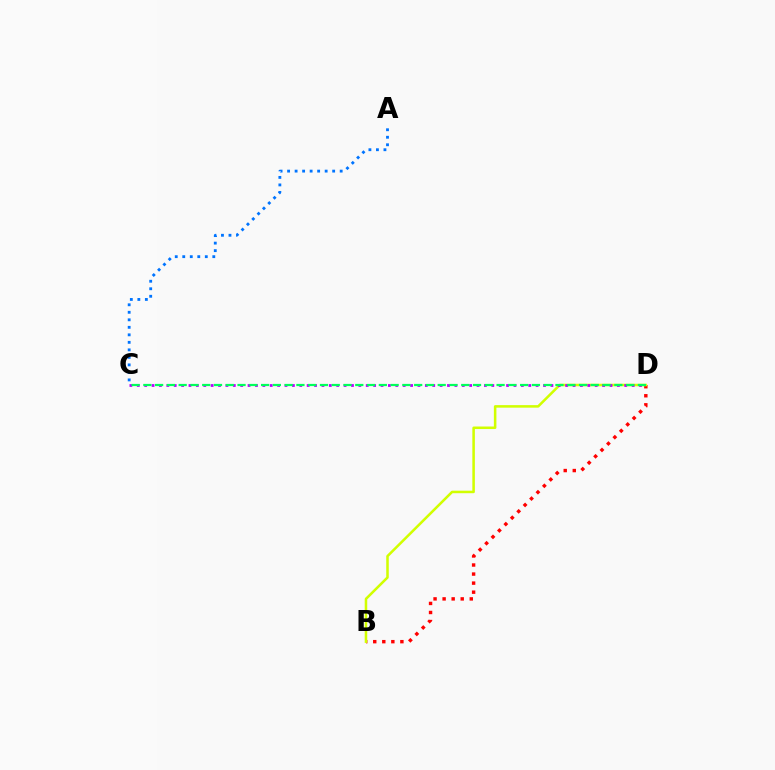{('B', 'D'): [{'color': '#ff0000', 'line_style': 'dotted', 'thickness': 2.46}, {'color': '#d1ff00', 'line_style': 'solid', 'thickness': 1.82}], ('A', 'C'): [{'color': '#0074ff', 'line_style': 'dotted', 'thickness': 2.04}], ('C', 'D'): [{'color': '#b900ff', 'line_style': 'dotted', 'thickness': 2.01}, {'color': '#00ff5c', 'line_style': 'dashed', 'thickness': 1.6}]}